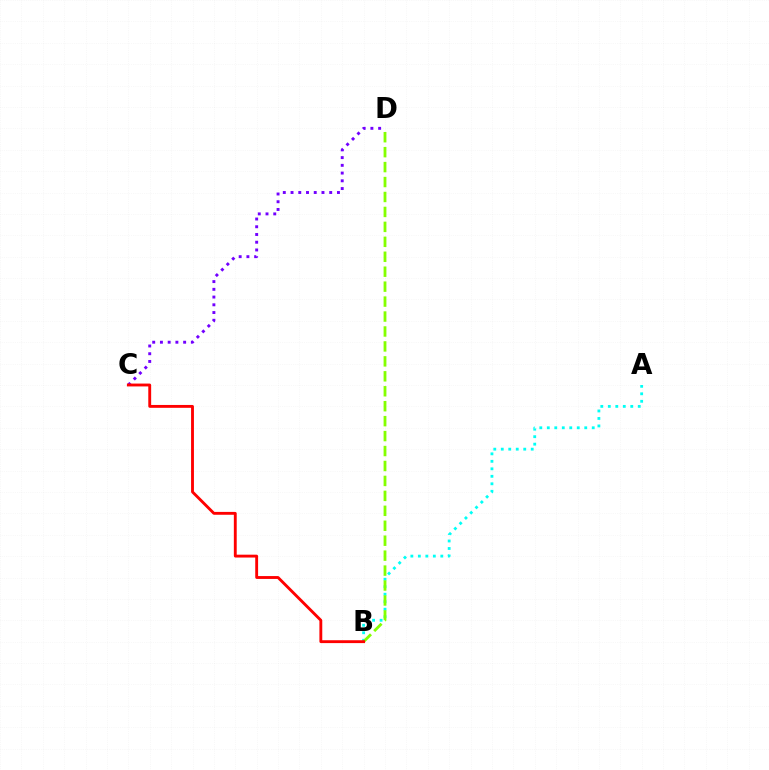{('A', 'B'): [{'color': '#00fff6', 'line_style': 'dotted', 'thickness': 2.04}], ('C', 'D'): [{'color': '#7200ff', 'line_style': 'dotted', 'thickness': 2.1}], ('B', 'D'): [{'color': '#84ff00', 'line_style': 'dashed', 'thickness': 2.03}], ('B', 'C'): [{'color': '#ff0000', 'line_style': 'solid', 'thickness': 2.06}]}